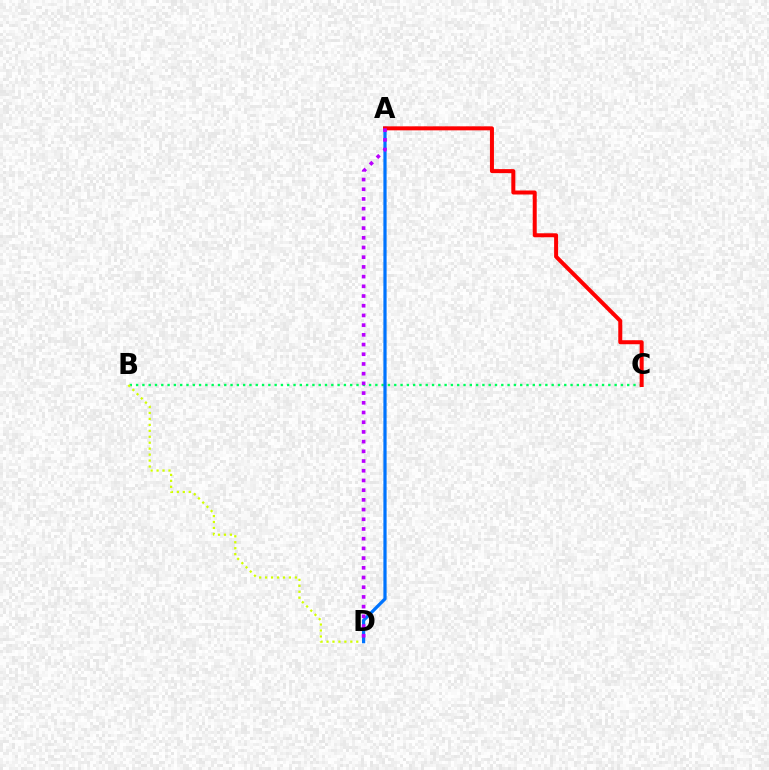{('B', 'C'): [{'color': '#00ff5c', 'line_style': 'dotted', 'thickness': 1.71}], ('B', 'D'): [{'color': '#d1ff00', 'line_style': 'dotted', 'thickness': 1.62}], ('A', 'D'): [{'color': '#0074ff', 'line_style': 'solid', 'thickness': 2.32}, {'color': '#b900ff', 'line_style': 'dotted', 'thickness': 2.64}], ('A', 'C'): [{'color': '#ff0000', 'line_style': 'solid', 'thickness': 2.88}]}